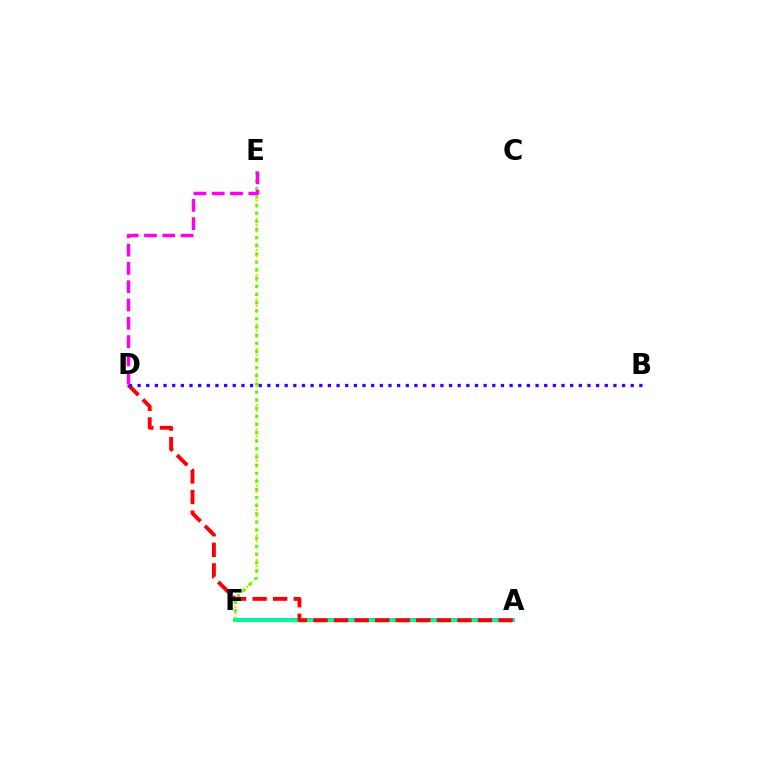{('E', 'F'): [{'color': '#ffd500', 'line_style': 'dotted', 'thickness': 1.68}, {'color': '#4fff00', 'line_style': 'dotted', 'thickness': 2.21}], ('A', 'F'): [{'color': '#009eff', 'line_style': 'solid', 'thickness': 2.52}, {'color': '#00ff86', 'line_style': 'solid', 'thickness': 2.35}], ('A', 'D'): [{'color': '#ff0000', 'line_style': 'dashed', 'thickness': 2.79}], ('B', 'D'): [{'color': '#3700ff', 'line_style': 'dotted', 'thickness': 2.35}], ('D', 'E'): [{'color': '#ff00ed', 'line_style': 'dashed', 'thickness': 2.49}]}